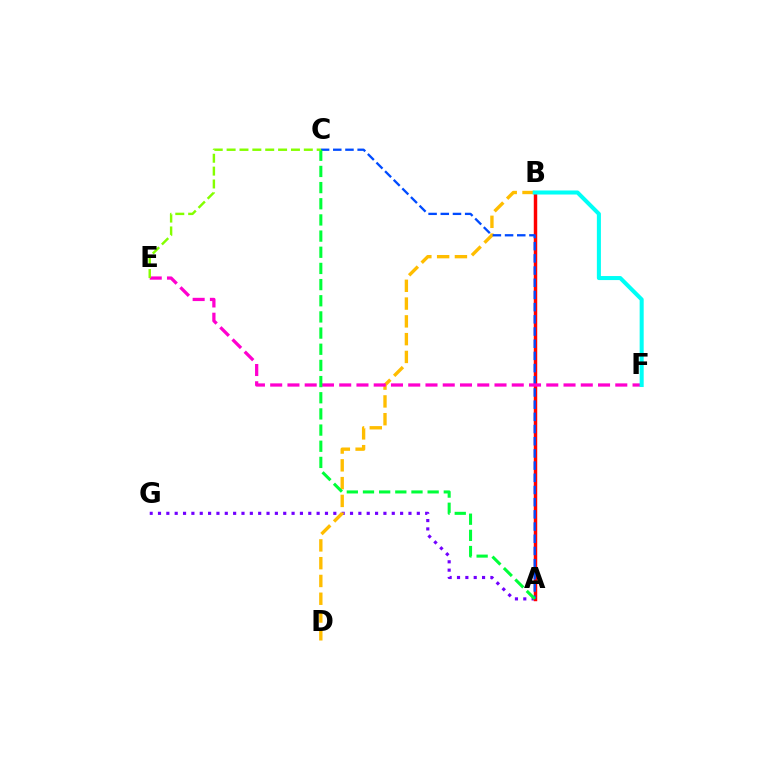{('A', 'G'): [{'color': '#7200ff', 'line_style': 'dotted', 'thickness': 2.27}], ('B', 'D'): [{'color': '#ffbd00', 'line_style': 'dashed', 'thickness': 2.42}], ('A', 'B'): [{'color': '#ff0000', 'line_style': 'solid', 'thickness': 2.49}], ('A', 'C'): [{'color': '#004bff', 'line_style': 'dashed', 'thickness': 1.66}, {'color': '#00ff39', 'line_style': 'dashed', 'thickness': 2.2}], ('E', 'F'): [{'color': '#ff00cf', 'line_style': 'dashed', 'thickness': 2.34}], ('C', 'E'): [{'color': '#84ff00', 'line_style': 'dashed', 'thickness': 1.75}], ('B', 'F'): [{'color': '#00fff6', 'line_style': 'solid', 'thickness': 2.91}]}